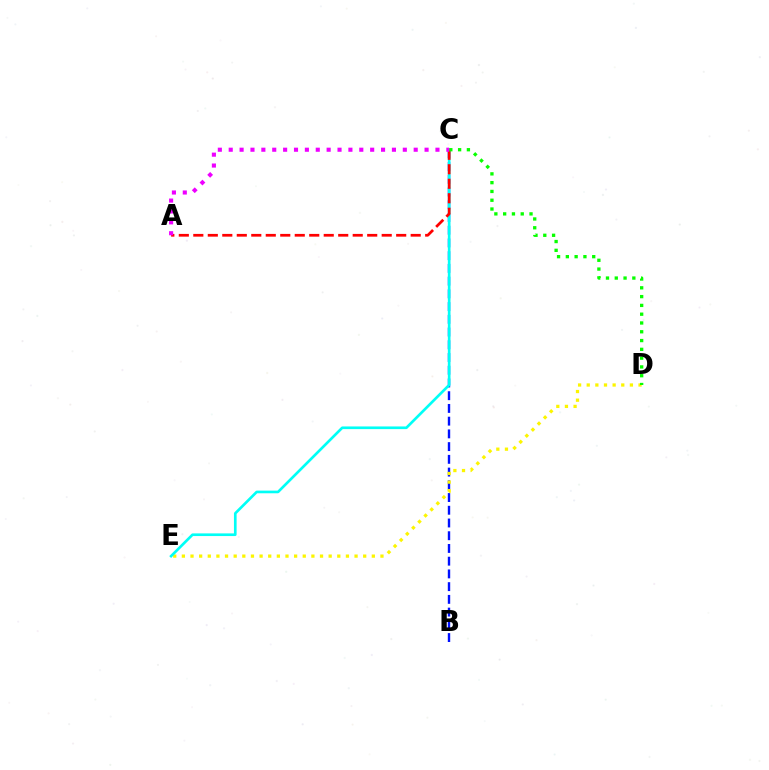{('B', 'C'): [{'color': '#0010ff', 'line_style': 'dashed', 'thickness': 1.73}], ('D', 'E'): [{'color': '#fcf500', 'line_style': 'dotted', 'thickness': 2.35}], ('C', 'E'): [{'color': '#00fff6', 'line_style': 'solid', 'thickness': 1.92}], ('A', 'C'): [{'color': '#ff0000', 'line_style': 'dashed', 'thickness': 1.97}, {'color': '#ee00ff', 'line_style': 'dotted', 'thickness': 2.96}], ('C', 'D'): [{'color': '#08ff00', 'line_style': 'dotted', 'thickness': 2.39}]}